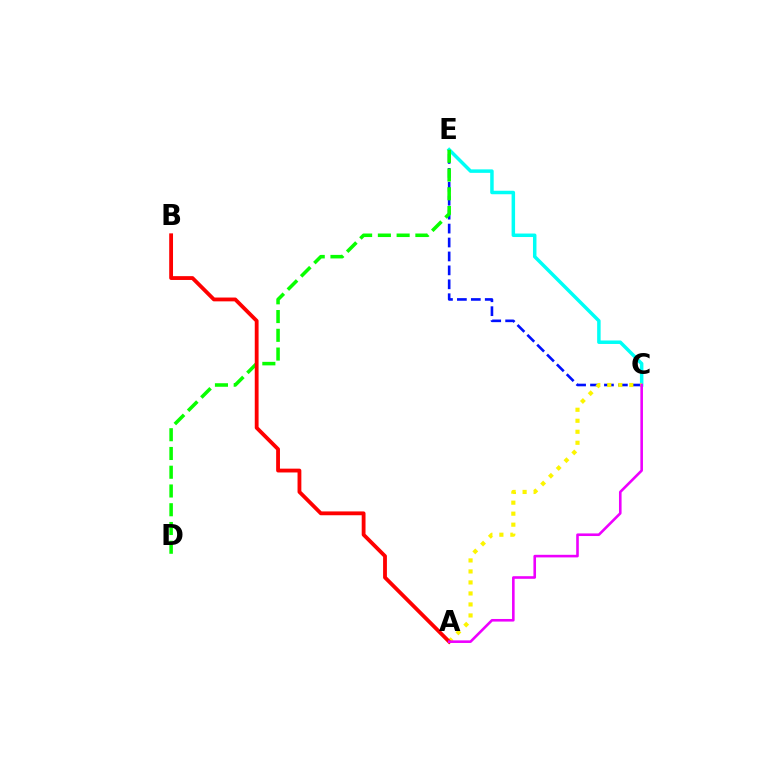{('C', 'E'): [{'color': '#0010ff', 'line_style': 'dashed', 'thickness': 1.89}, {'color': '#00fff6', 'line_style': 'solid', 'thickness': 2.51}], ('A', 'C'): [{'color': '#fcf500', 'line_style': 'dotted', 'thickness': 2.99}, {'color': '#ee00ff', 'line_style': 'solid', 'thickness': 1.87}], ('D', 'E'): [{'color': '#08ff00', 'line_style': 'dashed', 'thickness': 2.55}], ('A', 'B'): [{'color': '#ff0000', 'line_style': 'solid', 'thickness': 2.75}]}